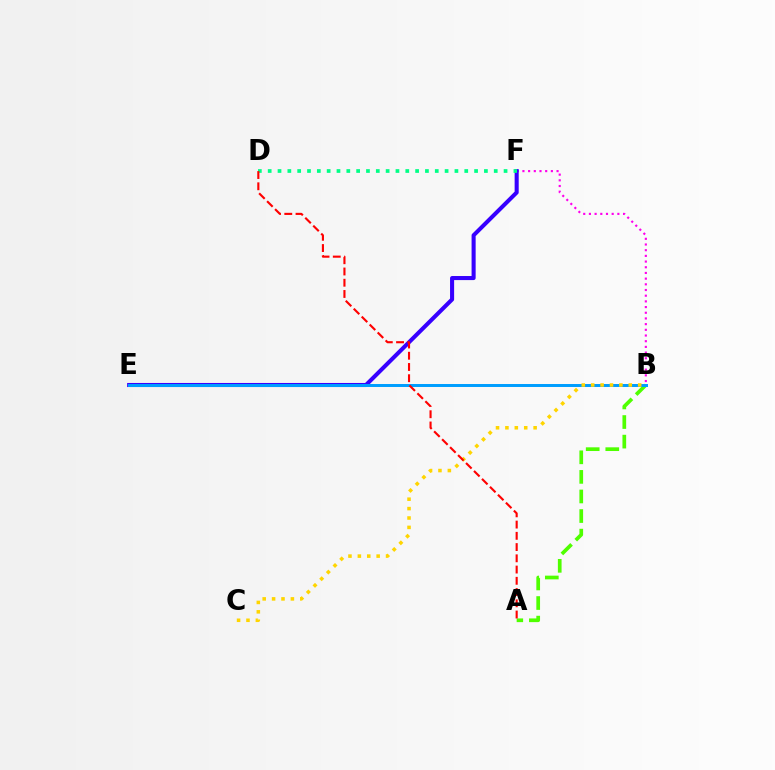{('B', 'F'): [{'color': '#ff00ed', 'line_style': 'dotted', 'thickness': 1.55}], ('E', 'F'): [{'color': '#3700ff', 'line_style': 'solid', 'thickness': 2.93}], ('A', 'B'): [{'color': '#4fff00', 'line_style': 'dashed', 'thickness': 2.66}], ('B', 'E'): [{'color': '#009eff', 'line_style': 'solid', 'thickness': 2.14}], ('D', 'F'): [{'color': '#00ff86', 'line_style': 'dotted', 'thickness': 2.67}], ('B', 'C'): [{'color': '#ffd500', 'line_style': 'dotted', 'thickness': 2.55}], ('A', 'D'): [{'color': '#ff0000', 'line_style': 'dashed', 'thickness': 1.53}]}